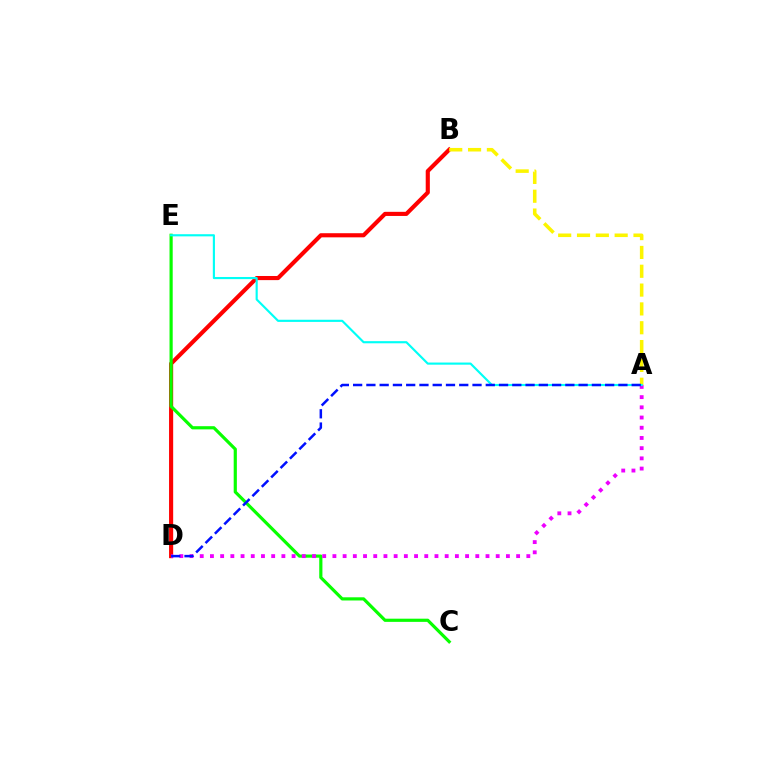{('B', 'D'): [{'color': '#ff0000', 'line_style': 'solid', 'thickness': 2.97}], ('A', 'B'): [{'color': '#fcf500', 'line_style': 'dashed', 'thickness': 2.56}], ('C', 'E'): [{'color': '#08ff00', 'line_style': 'solid', 'thickness': 2.29}], ('A', 'D'): [{'color': '#ee00ff', 'line_style': 'dotted', 'thickness': 2.77}, {'color': '#0010ff', 'line_style': 'dashed', 'thickness': 1.8}], ('A', 'E'): [{'color': '#00fff6', 'line_style': 'solid', 'thickness': 1.55}]}